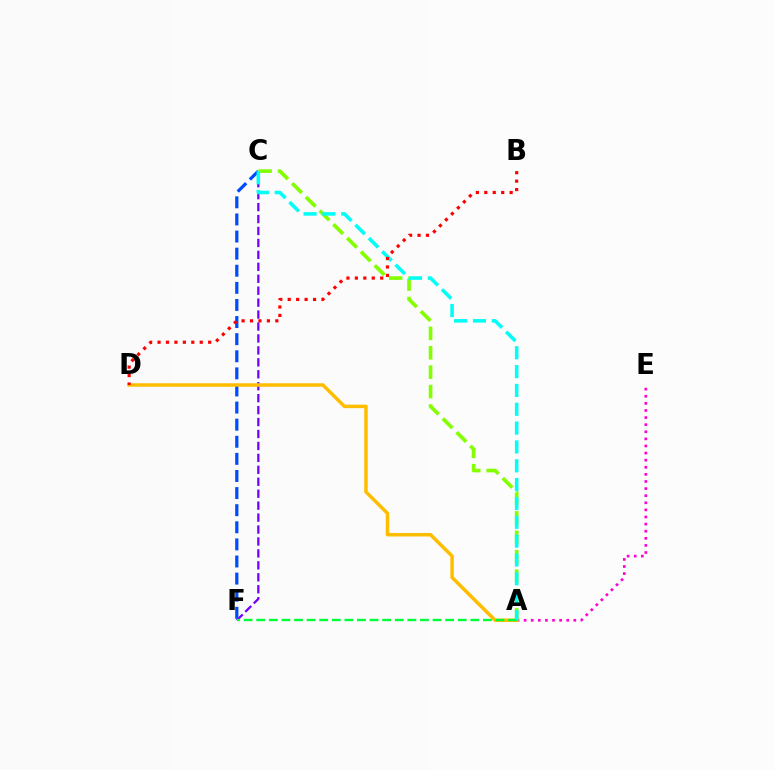{('A', 'E'): [{'color': '#ff00cf', 'line_style': 'dotted', 'thickness': 1.93}], ('C', 'F'): [{'color': '#004bff', 'line_style': 'dashed', 'thickness': 2.32}, {'color': '#7200ff', 'line_style': 'dashed', 'thickness': 1.62}], ('A', 'C'): [{'color': '#84ff00', 'line_style': 'dashed', 'thickness': 2.64}, {'color': '#00fff6', 'line_style': 'dashed', 'thickness': 2.56}], ('A', 'D'): [{'color': '#ffbd00', 'line_style': 'solid', 'thickness': 2.51}], ('A', 'F'): [{'color': '#00ff39', 'line_style': 'dashed', 'thickness': 1.71}], ('B', 'D'): [{'color': '#ff0000', 'line_style': 'dotted', 'thickness': 2.29}]}